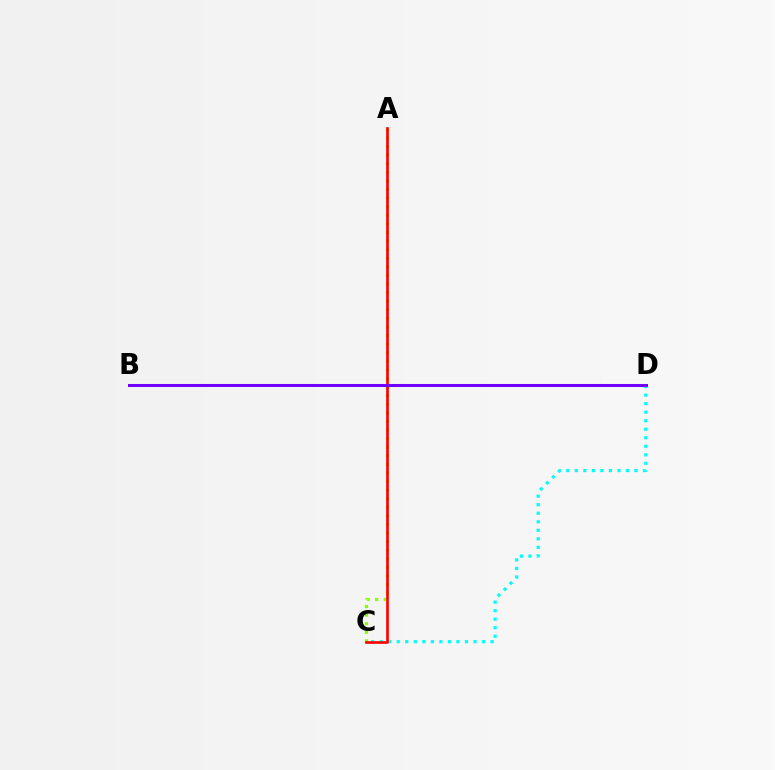{('C', 'D'): [{'color': '#00fff6', 'line_style': 'dotted', 'thickness': 2.32}], ('A', 'C'): [{'color': '#84ff00', 'line_style': 'dotted', 'thickness': 2.33}, {'color': '#ff0000', 'line_style': 'solid', 'thickness': 1.91}], ('B', 'D'): [{'color': '#7200ff', 'line_style': 'solid', 'thickness': 2.18}]}